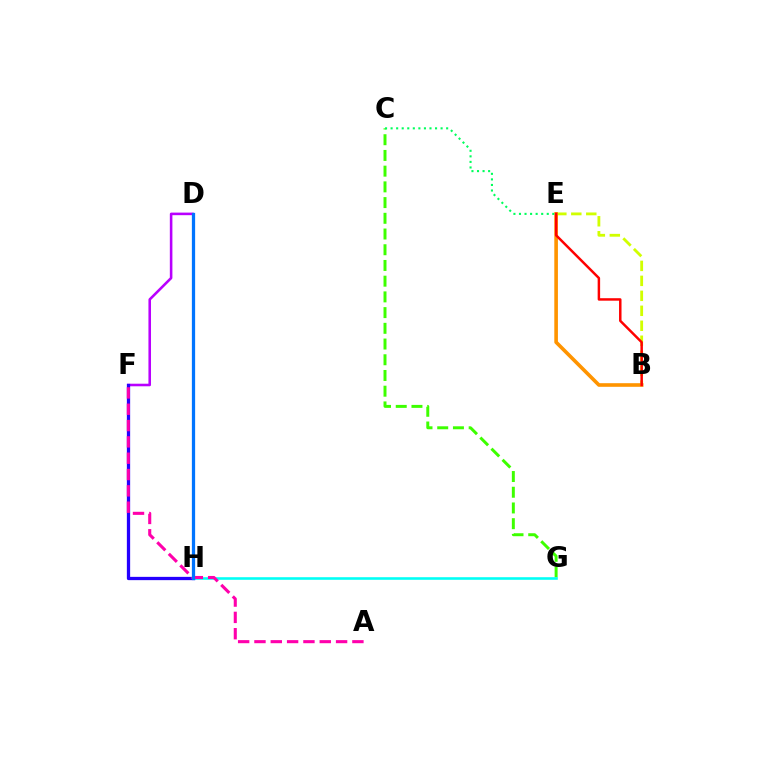{('C', 'G'): [{'color': '#3dff00', 'line_style': 'dashed', 'thickness': 2.14}], ('B', 'E'): [{'color': '#d1ff00', 'line_style': 'dashed', 'thickness': 2.03}, {'color': '#ff9400', 'line_style': 'solid', 'thickness': 2.6}, {'color': '#ff0000', 'line_style': 'solid', 'thickness': 1.78}], ('G', 'H'): [{'color': '#00fff6', 'line_style': 'solid', 'thickness': 1.86}], ('D', 'F'): [{'color': '#b900ff', 'line_style': 'solid', 'thickness': 1.85}], ('F', 'H'): [{'color': '#2500ff', 'line_style': 'solid', 'thickness': 2.37}], ('C', 'E'): [{'color': '#00ff5c', 'line_style': 'dotted', 'thickness': 1.51}], ('A', 'F'): [{'color': '#ff00ac', 'line_style': 'dashed', 'thickness': 2.22}], ('D', 'H'): [{'color': '#0074ff', 'line_style': 'solid', 'thickness': 2.34}]}